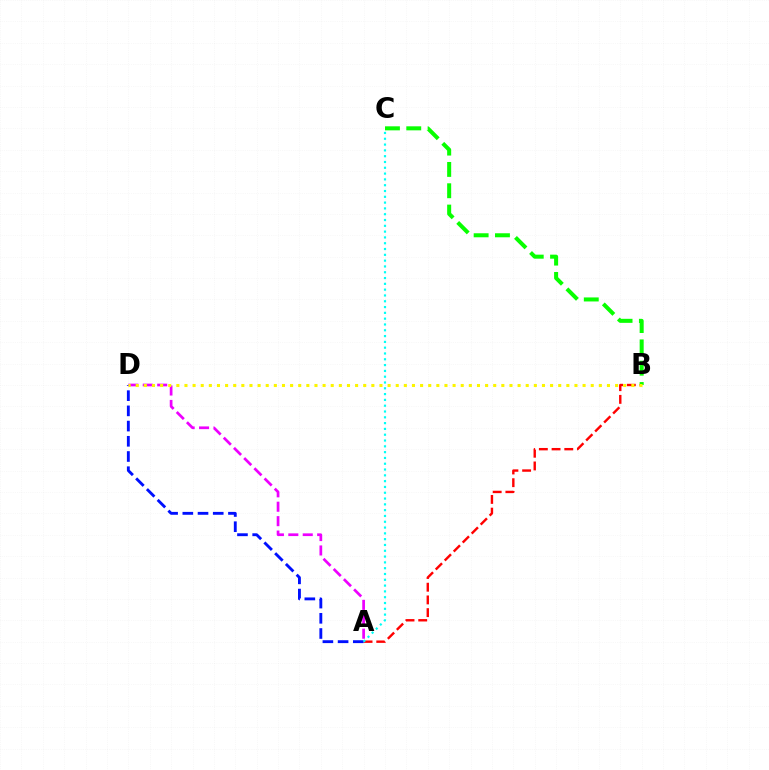{('A', 'B'): [{'color': '#ff0000', 'line_style': 'dashed', 'thickness': 1.73}], ('B', 'C'): [{'color': '#08ff00', 'line_style': 'dashed', 'thickness': 2.9}], ('A', 'D'): [{'color': '#0010ff', 'line_style': 'dashed', 'thickness': 2.07}, {'color': '#ee00ff', 'line_style': 'dashed', 'thickness': 1.96}], ('A', 'C'): [{'color': '#00fff6', 'line_style': 'dotted', 'thickness': 1.58}], ('B', 'D'): [{'color': '#fcf500', 'line_style': 'dotted', 'thickness': 2.21}]}